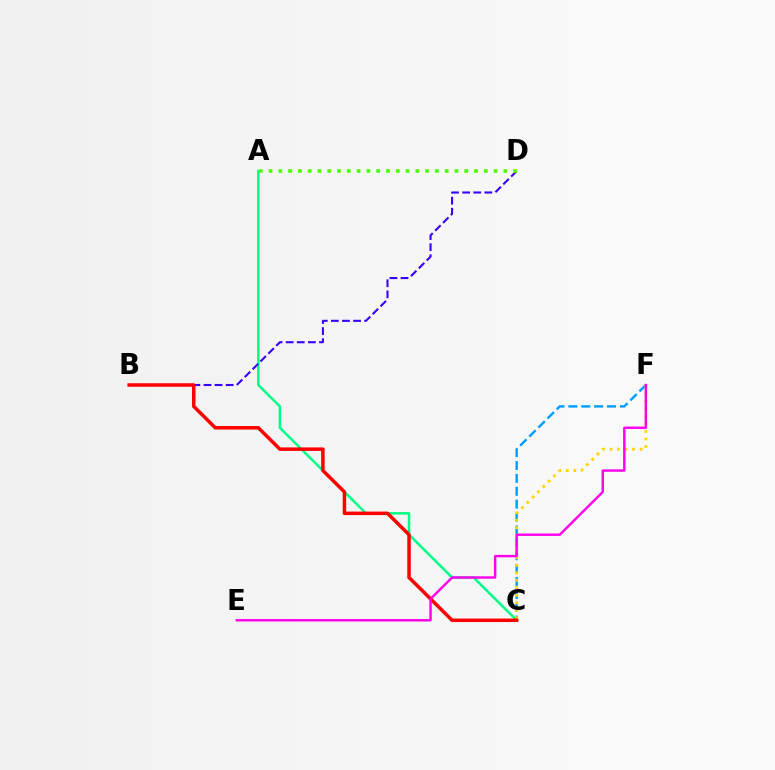{('C', 'F'): [{'color': '#009eff', 'line_style': 'dashed', 'thickness': 1.75}, {'color': '#ffd500', 'line_style': 'dotted', 'thickness': 2.04}], ('A', 'C'): [{'color': '#00ff86', 'line_style': 'solid', 'thickness': 1.8}], ('B', 'D'): [{'color': '#3700ff', 'line_style': 'dashed', 'thickness': 1.51}], ('A', 'D'): [{'color': '#4fff00', 'line_style': 'dotted', 'thickness': 2.66}], ('B', 'C'): [{'color': '#ff0000', 'line_style': 'solid', 'thickness': 2.52}], ('E', 'F'): [{'color': '#ff00ed', 'line_style': 'solid', 'thickness': 1.75}]}